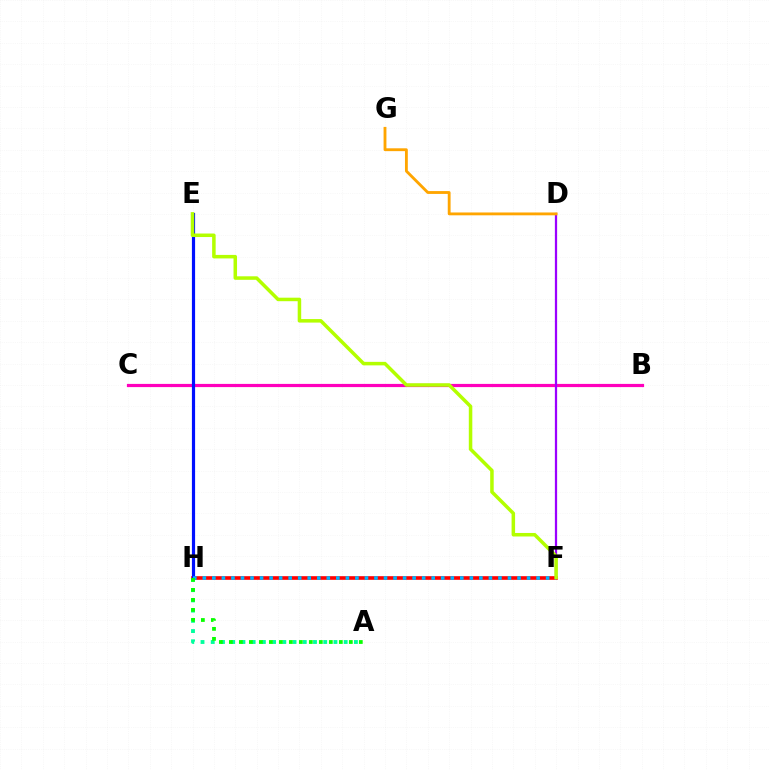{('A', 'H'): [{'color': '#00ff9d', 'line_style': 'dotted', 'thickness': 2.78}, {'color': '#08ff00', 'line_style': 'dotted', 'thickness': 2.72}], ('F', 'H'): [{'color': '#ff0000', 'line_style': 'solid', 'thickness': 2.62}, {'color': '#00b5ff', 'line_style': 'dotted', 'thickness': 2.59}], ('B', 'C'): [{'color': '#ff00bd', 'line_style': 'solid', 'thickness': 2.3}], ('D', 'F'): [{'color': '#9b00ff', 'line_style': 'solid', 'thickness': 1.62}], ('E', 'H'): [{'color': '#0010ff', 'line_style': 'solid', 'thickness': 2.29}], ('D', 'G'): [{'color': '#ffa500', 'line_style': 'solid', 'thickness': 2.04}], ('E', 'F'): [{'color': '#b3ff00', 'line_style': 'solid', 'thickness': 2.53}]}